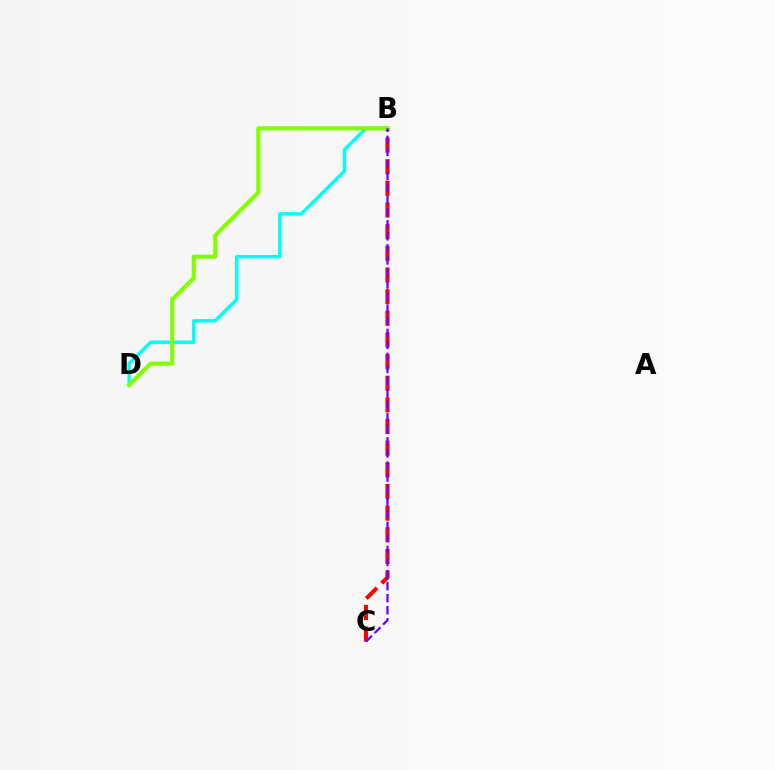{('B', 'C'): [{'color': '#ff0000', 'line_style': 'dashed', 'thickness': 2.94}, {'color': '#7200ff', 'line_style': 'dashed', 'thickness': 1.64}], ('B', 'D'): [{'color': '#00fff6', 'line_style': 'solid', 'thickness': 2.48}, {'color': '#84ff00', 'line_style': 'solid', 'thickness': 2.99}]}